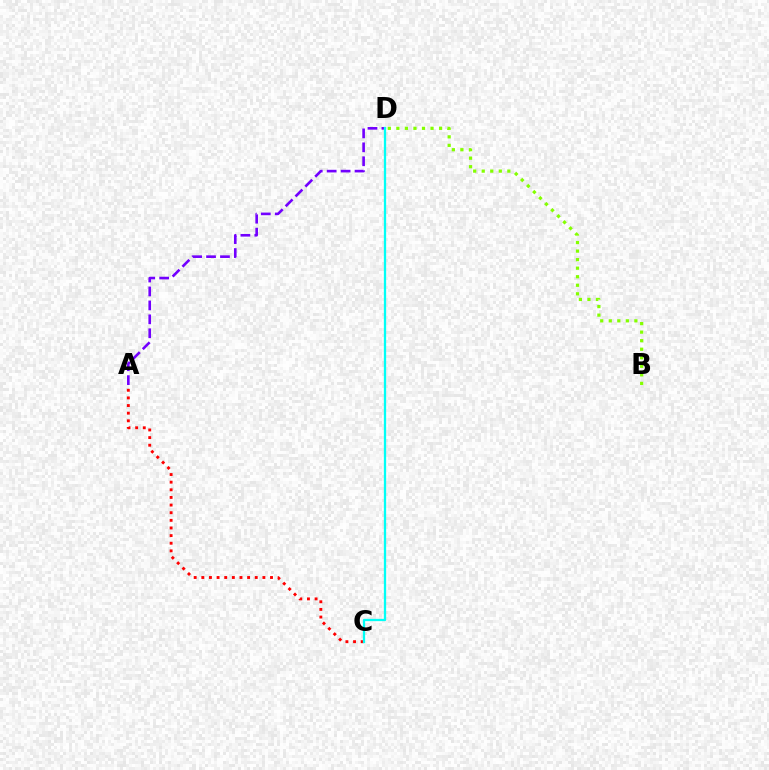{('A', 'D'): [{'color': '#7200ff', 'line_style': 'dashed', 'thickness': 1.89}], ('A', 'C'): [{'color': '#ff0000', 'line_style': 'dotted', 'thickness': 2.07}], ('C', 'D'): [{'color': '#00fff6', 'line_style': 'solid', 'thickness': 1.65}], ('B', 'D'): [{'color': '#84ff00', 'line_style': 'dotted', 'thickness': 2.32}]}